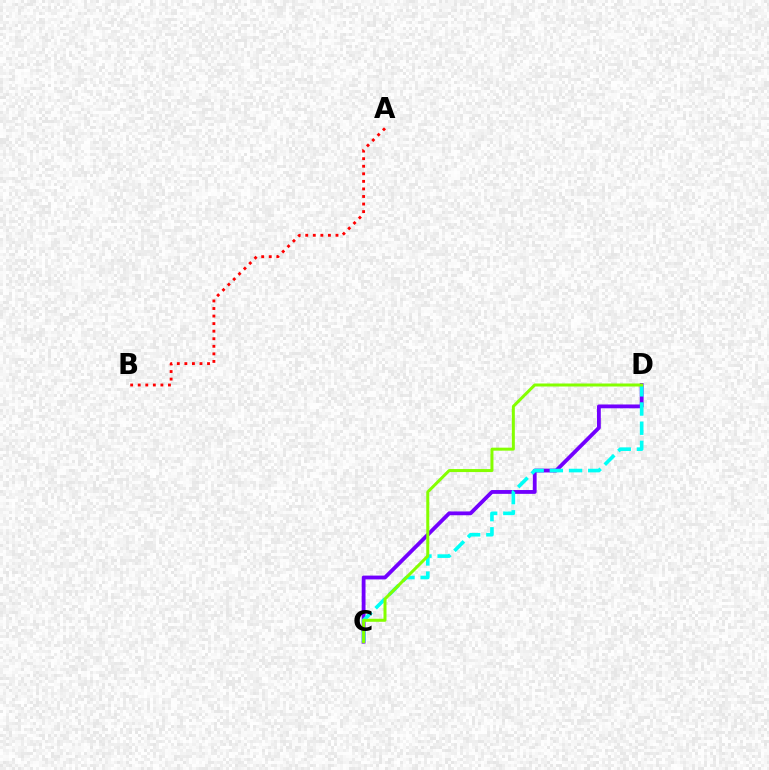{('C', 'D'): [{'color': '#7200ff', 'line_style': 'solid', 'thickness': 2.75}, {'color': '#00fff6', 'line_style': 'dashed', 'thickness': 2.61}, {'color': '#84ff00', 'line_style': 'solid', 'thickness': 2.16}], ('A', 'B'): [{'color': '#ff0000', 'line_style': 'dotted', 'thickness': 2.05}]}